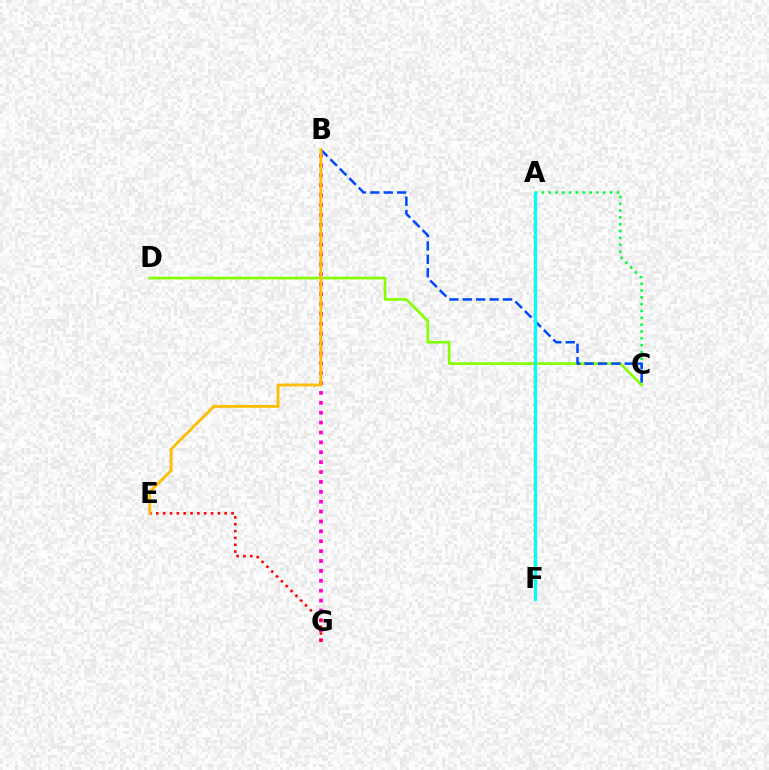{('A', 'C'): [{'color': '#00ff39', 'line_style': 'dotted', 'thickness': 1.86}], ('C', 'D'): [{'color': '#84ff00', 'line_style': 'solid', 'thickness': 1.9}], ('B', 'G'): [{'color': '#ff00cf', 'line_style': 'dotted', 'thickness': 2.69}], ('B', 'C'): [{'color': '#004bff', 'line_style': 'dashed', 'thickness': 1.82}], ('A', 'F'): [{'color': '#7200ff', 'line_style': 'dotted', 'thickness': 1.63}, {'color': '#00fff6', 'line_style': 'solid', 'thickness': 2.39}], ('E', 'G'): [{'color': '#ff0000', 'line_style': 'dotted', 'thickness': 1.86}], ('B', 'E'): [{'color': '#ffbd00', 'line_style': 'solid', 'thickness': 2.04}]}